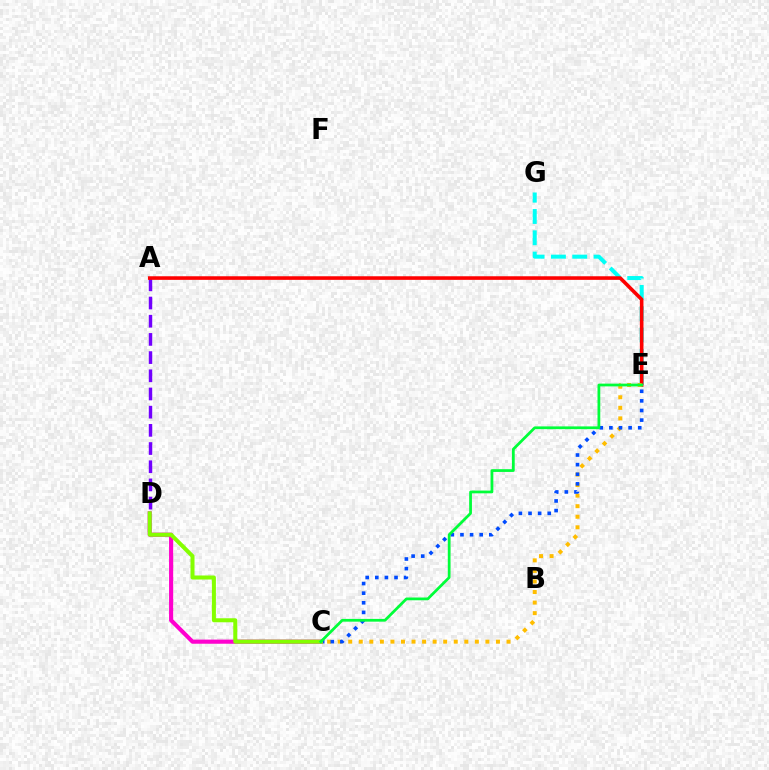{('E', 'G'): [{'color': '#00fff6', 'line_style': 'dashed', 'thickness': 2.89}], ('A', 'D'): [{'color': '#7200ff', 'line_style': 'dashed', 'thickness': 2.47}], ('A', 'E'): [{'color': '#ff0000', 'line_style': 'solid', 'thickness': 2.59}], ('C', 'E'): [{'color': '#ffbd00', 'line_style': 'dotted', 'thickness': 2.87}, {'color': '#004bff', 'line_style': 'dotted', 'thickness': 2.61}, {'color': '#00ff39', 'line_style': 'solid', 'thickness': 1.99}], ('C', 'D'): [{'color': '#ff00cf', 'line_style': 'solid', 'thickness': 2.98}, {'color': '#84ff00', 'line_style': 'solid', 'thickness': 2.9}]}